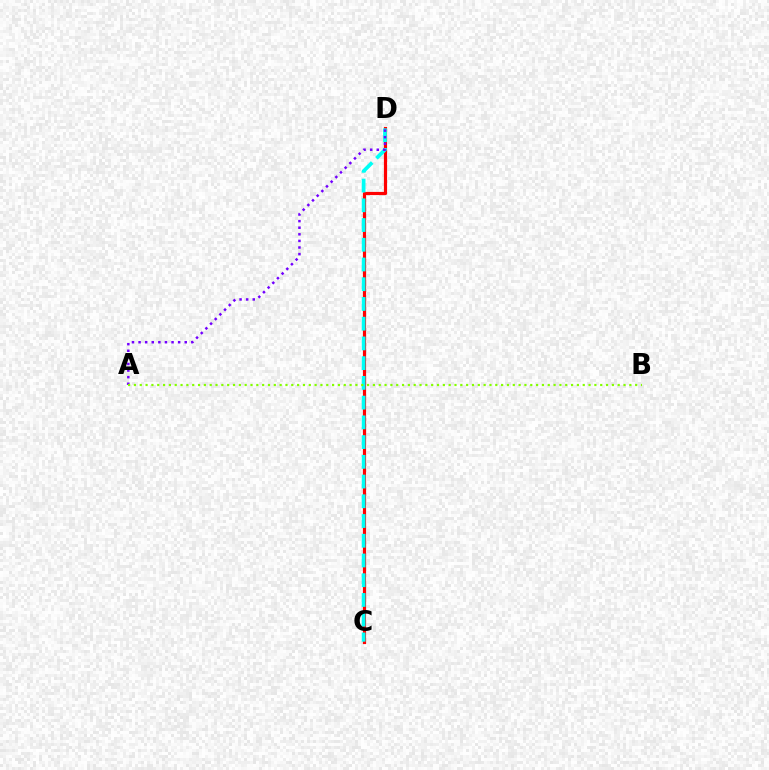{('C', 'D'): [{'color': '#ff0000', 'line_style': 'solid', 'thickness': 2.29}, {'color': '#00fff6', 'line_style': 'dashed', 'thickness': 2.68}], ('A', 'D'): [{'color': '#7200ff', 'line_style': 'dotted', 'thickness': 1.79}], ('A', 'B'): [{'color': '#84ff00', 'line_style': 'dotted', 'thickness': 1.58}]}